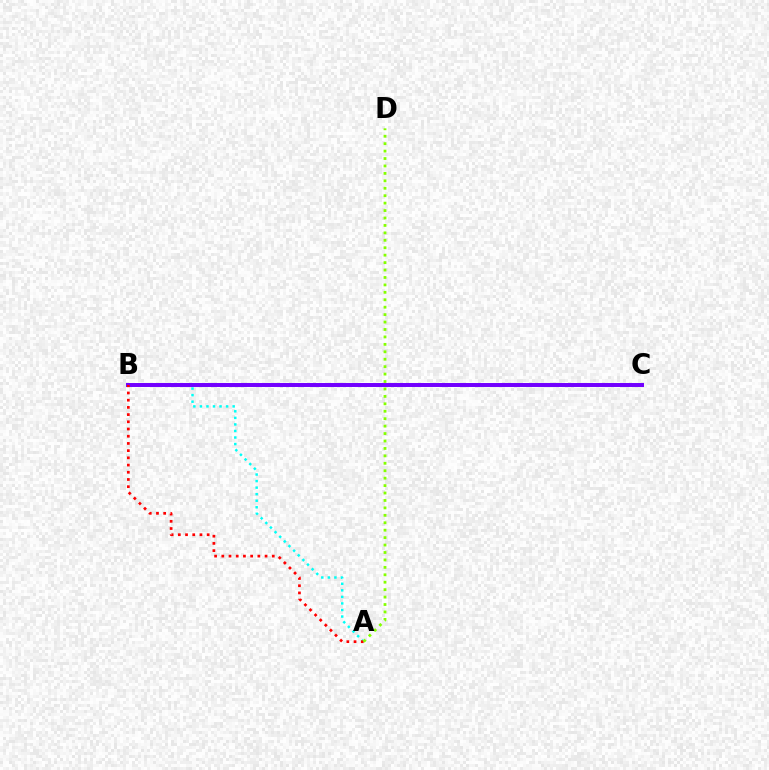{('A', 'B'): [{'color': '#00fff6', 'line_style': 'dotted', 'thickness': 1.78}, {'color': '#ff0000', 'line_style': 'dotted', 'thickness': 1.96}], ('B', 'C'): [{'color': '#7200ff', 'line_style': 'solid', 'thickness': 2.86}], ('A', 'D'): [{'color': '#84ff00', 'line_style': 'dotted', 'thickness': 2.02}]}